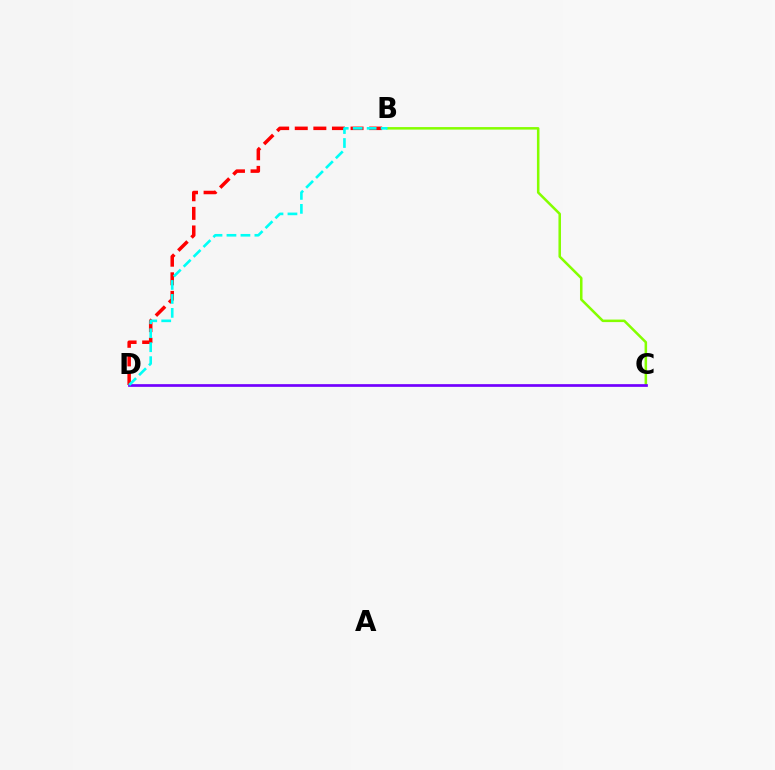{('B', 'D'): [{'color': '#ff0000', 'line_style': 'dashed', 'thickness': 2.53}, {'color': '#00fff6', 'line_style': 'dashed', 'thickness': 1.9}], ('B', 'C'): [{'color': '#84ff00', 'line_style': 'solid', 'thickness': 1.82}], ('C', 'D'): [{'color': '#7200ff', 'line_style': 'solid', 'thickness': 1.95}]}